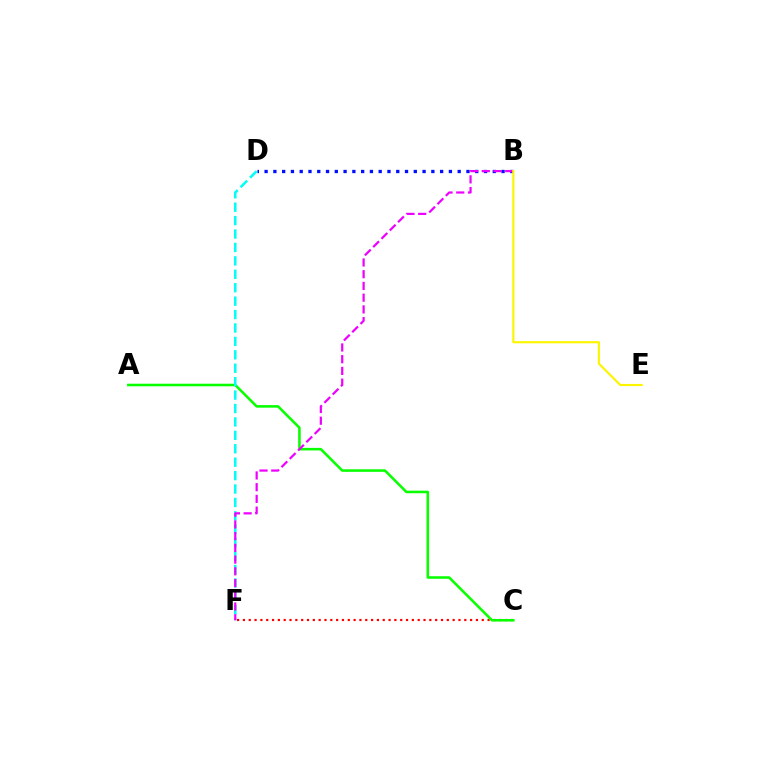{('C', 'F'): [{'color': '#ff0000', 'line_style': 'dotted', 'thickness': 1.58}], ('A', 'C'): [{'color': '#08ff00', 'line_style': 'solid', 'thickness': 1.84}], ('D', 'F'): [{'color': '#00fff6', 'line_style': 'dashed', 'thickness': 1.82}], ('B', 'D'): [{'color': '#0010ff', 'line_style': 'dotted', 'thickness': 2.38}], ('B', 'F'): [{'color': '#ee00ff', 'line_style': 'dashed', 'thickness': 1.59}], ('B', 'E'): [{'color': '#fcf500', 'line_style': 'solid', 'thickness': 1.56}]}